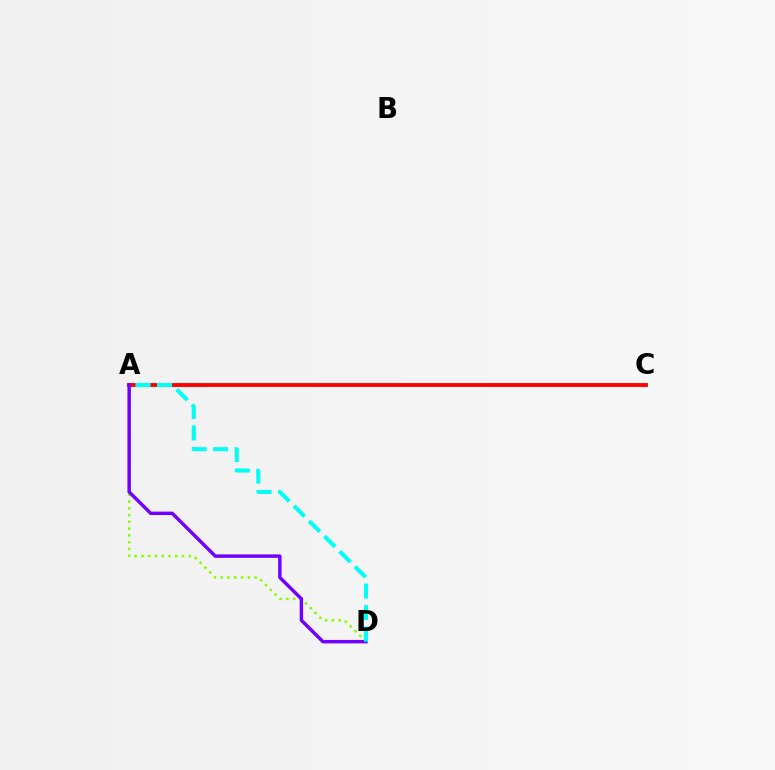{('A', 'D'): [{'color': '#84ff00', 'line_style': 'dotted', 'thickness': 1.84}, {'color': '#7200ff', 'line_style': 'solid', 'thickness': 2.48}, {'color': '#00fff6', 'line_style': 'dashed', 'thickness': 2.93}], ('A', 'C'): [{'color': '#ff0000', 'line_style': 'solid', 'thickness': 2.78}]}